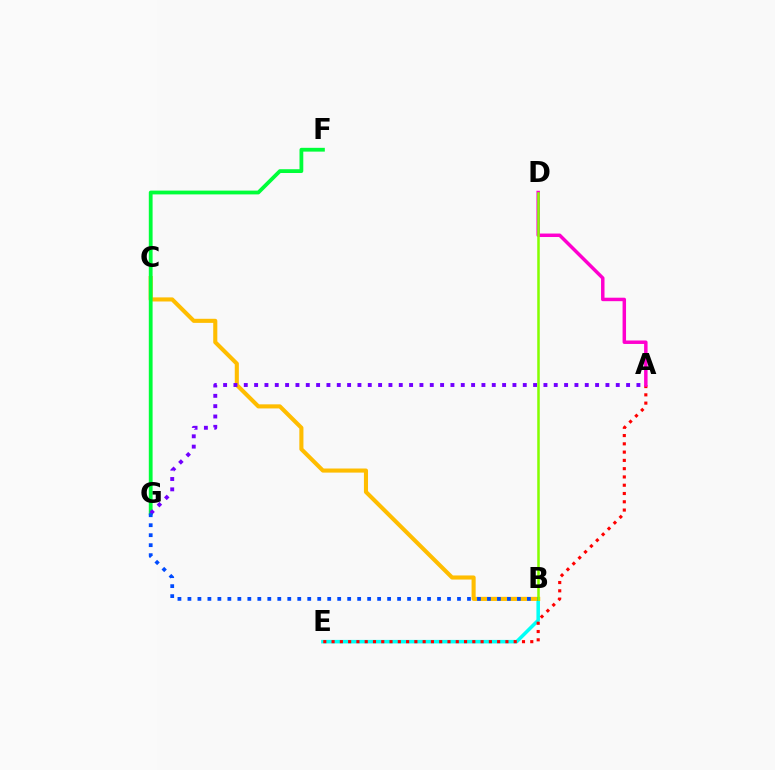{('B', 'E'): [{'color': '#00fff6', 'line_style': 'solid', 'thickness': 2.54}], ('B', 'C'): [{'color': '#ffbd00', 'line_style': 'solid', 'thickness': 2.95}], ('F', 'G'): [{'color': '#00ff39', 'line_style': 'solid', 'thickness': 2.73}], ('A', 'G'): [{'color': '#7200ff', 'line_style': 'dotted', 'thickness': 2.81}], ('B', 'G'): [{'color': '#004bff', 'line_style': 'dotted', 'thickness': 2.71}], ('A', 'E'): [{'color': '#ff0000', 'line_style': 'dotted', 'thickness': 2.25}], ('A', 'D'): [{'color': '#ff00cf', 'line_style': 'solid', 'thickness': 2.5}], ('B', 'D'): [{'color': '#84ff00', 'line_style': 'solid', 'thickness': 1.81}]}